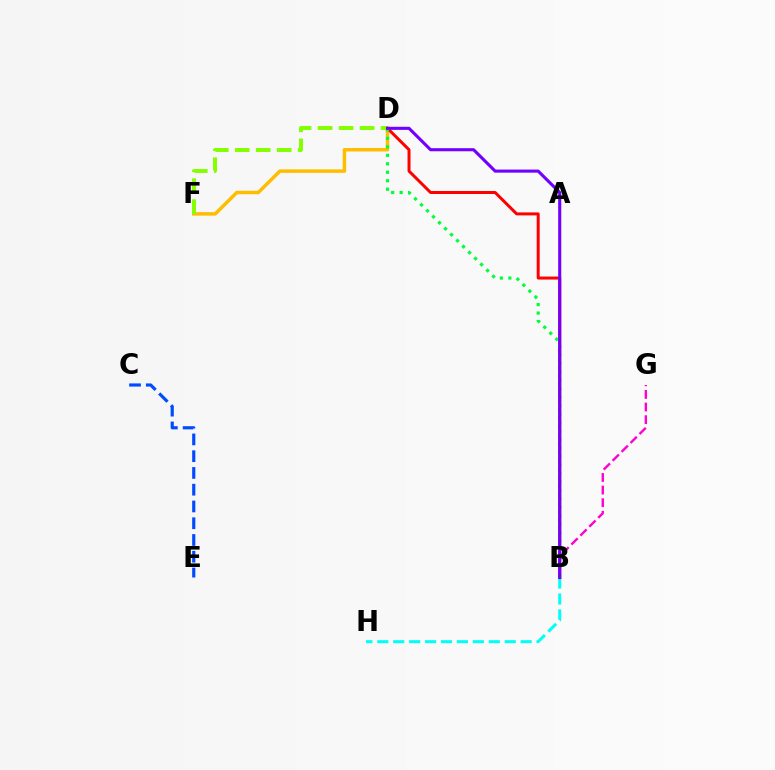{('D', 'F'): [{'color': '#ffbd00', 'line_style': 'solid', 'thickness': 2.5}, {'color': '#84ff00', 'line_style': 'dashed', 'thickness': 2.85}], ('B', 'H'): [{'color': '#00fff6', 'line_style': 'dashed', 'thickness': 2.16}], ('B', 'D'): [{'color': '#ff0000', 'line_style': 'solid', 'thickness': 2.15}, {'color': '#00ff39', 'line_style': 'dotted', 'thickness': 2.3}, {'color': '#7200ff', 'line_style': 'solid', 'thickness': 2.22}], ('C', 'E'): [{'color': '#004bff', 'line_style': 'dashed', 'thickness': 2.28}], ('B', 'G'): [{'color': '#ff00cf', 'line_style': 'dashed', 'thickness': 1.71}]}